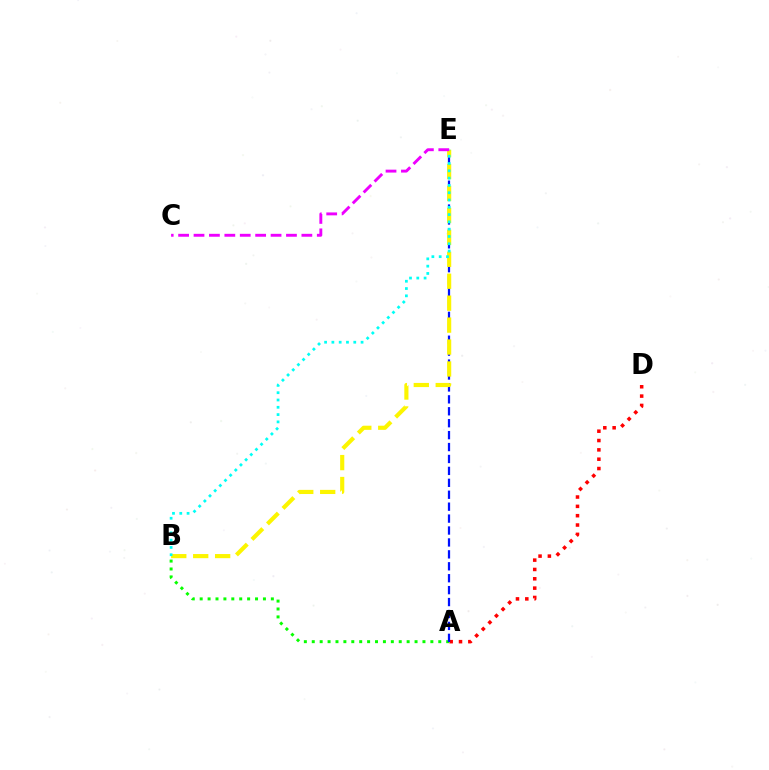{('A', 'D'): [{'color': '#ff0000', 'line_style': 'dotted', 'thickness': 2.54}], ('A', 'B'): [{'color': '#08ff00', 'line_style': 'dotted', 'thickness': 2.15}], ('A', 'E'): [{'color': '#0010ff', 'line_style': 'dashed', 'thickness': 1.62}], ('B', 'E'): [{'color': '#fcf500', 'line_style': 'dashed', 'thickness': 2.98}, {'color': '#00fff6', 'line_style': 'dotted', 'thickness': 1.98}], ('C', 'E'): [{'color': '#ee00ff', 'line_style': 'dashed', 'thickness': 2.09}]}